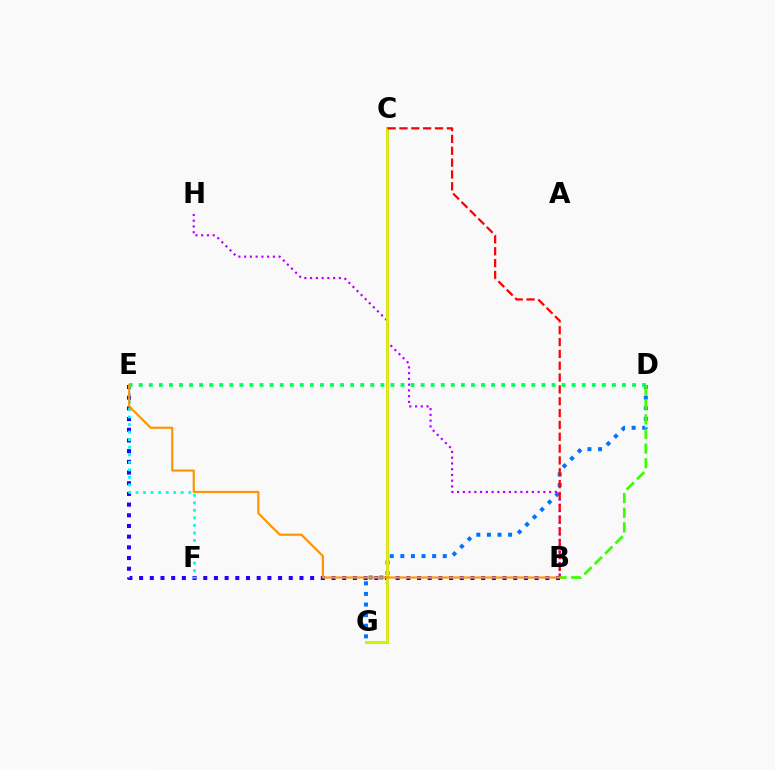{('D', 'G'): [{'color': '#0074ff', 'line_style': 'dotted', 'thickness': 2.88}], ('B', 'E'): [{'color': '#2500ff', 'line_style': 'dotted', 'thickness': 2.9}, {'color': '#ff9400', 'line_style': 'solid', 'thickness': 1.56}], ('E', 'F'): [{'color': '#00fff6', 'line_style': 'dotted', 'thickness': 2.05}], ('B', 'H'): [{'color': '#b900ff', 'line_style': 'dotted', 'thickness': 1.56}], ('C', 'G'): [{'color': '#ff00ac', 'line_style': 'solid', 'thickness': 1.91}, {'color': '#d1ff00', 'line_style': 'solid', 'thickness': 1.96}], ('B', 'C'): [{'color': '#ff0000', 'line_style': 'dashed', 'thickness': 1.61}], ('B', 'D'): [{'color': '#3dff00', 'line_style': 'dashed', 'thickness': 1.99}], ('D', 'E'): [{'color': '#00ff5c', 'line_style': 'dotted', 'thickness': 2.74}]}